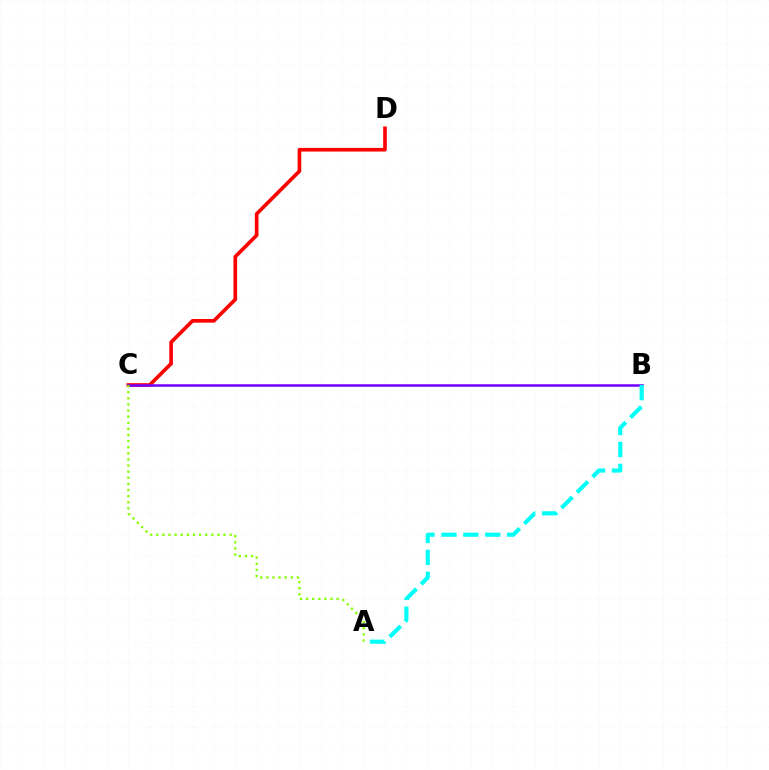{('C', 'D'): [{'color': '#ff0000', 'line_style': 'solid', 'thickness': 2.63}], ('B', 'C'): [{'color': '#7200ff', 'line_style': 'solid', 'thickness': 1.81}], ('A', 'C'): [{'color': '#84ff00', 'line_style': 'dotted', 'thickness': 1.66}], ('A', 'B'): [{'color': '#00fff6', 'line_style': 'dashed', 'thickness': 2.98}]}